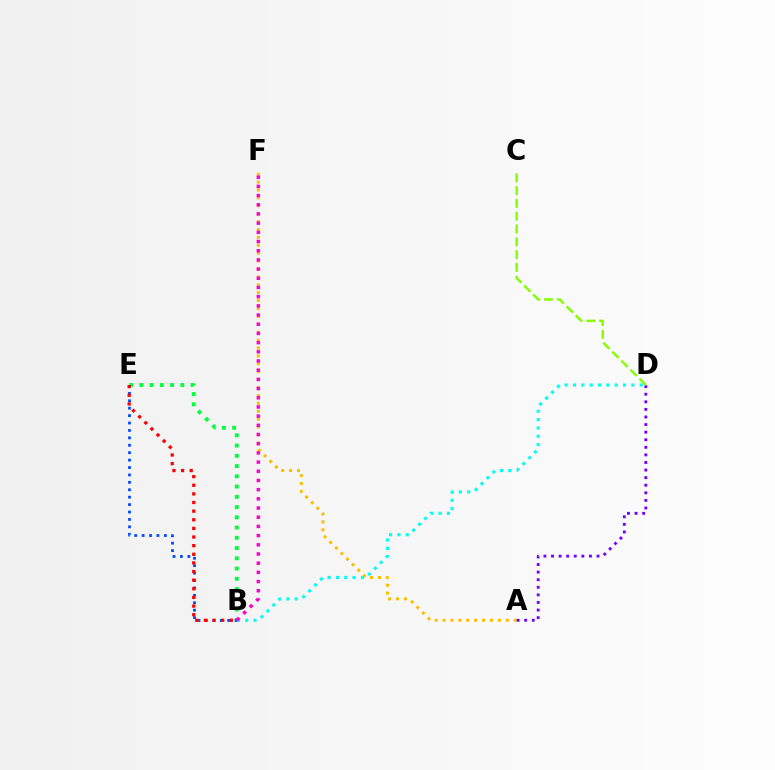{('B', 'E'): [{'color': '#00ff39', 'line_style': 'dotted', 'thickness': 2.78}, {'color': '#004bff', 'line_style': 'dotted', 'thickness': 2.02}, {'color': '#ff0000', 'line_style': 'dotted', 'thickness': 2.34}], ('A', 'F'): [{'color': '#ffbd00', 'line_style': 'dotted', 'thickness': 2.15}], ('B', 'D'): [{'color': '#00fff6', 'line_style': 'dotted', 'thickness': 2.26}], ('A', 'D'): [{'color': '#7200ff', 'line_style': 'dotted', 'thickness': 2.06}], ('B', 'F'): [{'color': '#ff00cf', 'line_style': 'dotted', 'thickness': 2.5}], ('C', 'D'): [{'color': '#84ff00', 'line_style': 'dashed', 'thickness': 1.74}]}